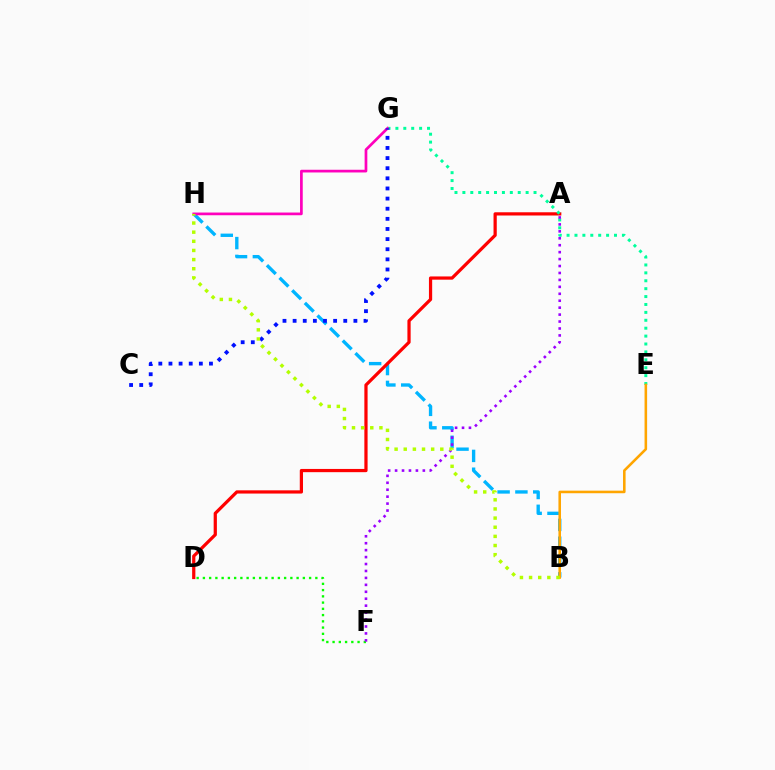{('B', 'H'): [{'color': '#00b5ff', 'line_style': 'dashed', 'thickness': 2.42}, {'color': '#b3ff00', 'line_style': 'dotted', 'thickness': 2.48}], ('A', 'D'): [{'color': '#ff0000', 'line_style': 'solid', 'thickness': 2.32}], ('D', 'F'): [{'color': '#08ff00', 'line_style': 'dotted', 'thickness': 1.7}], ('E', 'G'): [{'color': '#00ff9d', 'line_style': 'dotted', 'thickness': 2.15}], ('A', 'F'): [{'color': '#9b00ff', 'line_style': 'dotted', 'thickness': 1.89}], ('B', 'E'): [{'color': '#ffa500', 'line_style': 'solid', 'thickness': 1.85}], ('G', 'H'): [{'color': '#ff00bd', 'line_style': 'solid', 'thickness': 1.95}], ('C', 'G'): [{'color': '#0010ff', 'line_style': 'dotted', 'thickness': 2.75}]}